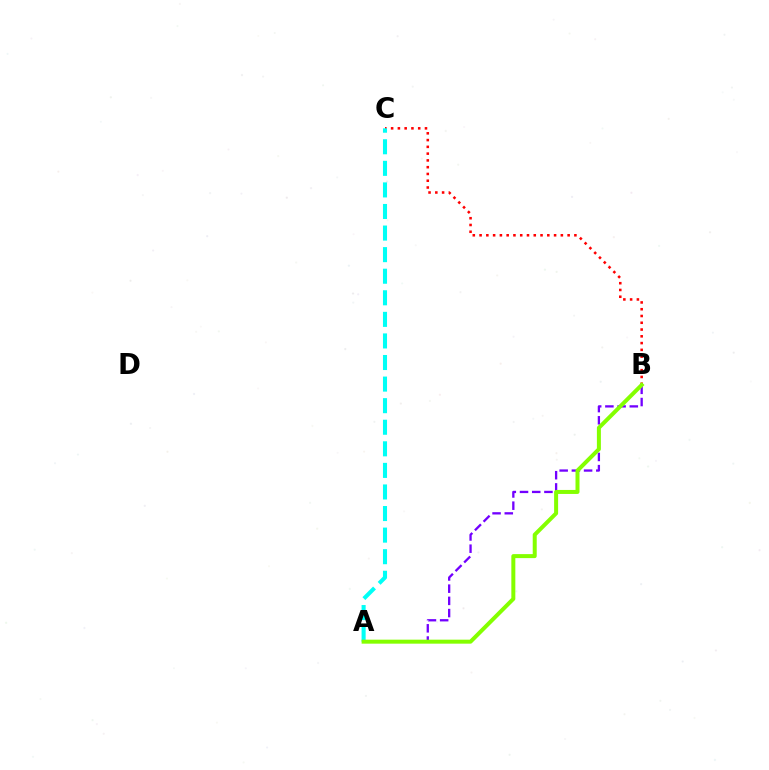{('B', 'C'): [{'color': '#ff0000', 'line_style': 'dotted', 'thickness': 1.84}], ('A', 'C'): [{'color': '#00fff6', 'line_style': 'dashed', 'thickness': 2.93}], ('A', 'B'): [{'color': '#7200ff', 'line_style': 'dashed', 'thickness': 1.66}, {'color': '#84ff00', 'line_style': 'solid', 'thickness': 2.88}]}